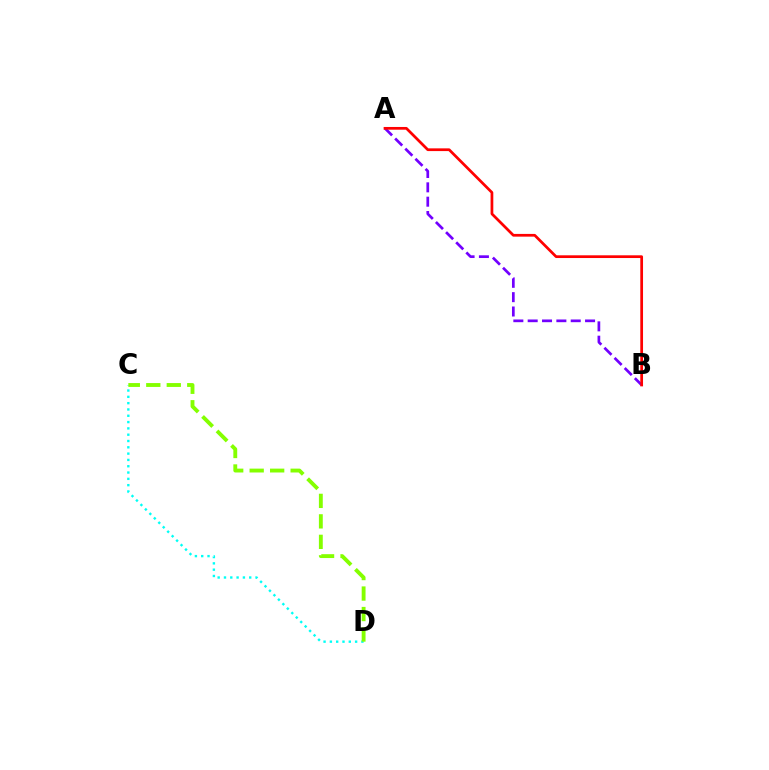{('C', 'D'): [{'color': '#00fff6', 'line_style': 'dotted', 'thickness': 1.71}, {'color': '#84ff00', 'line_style': 'dashed', 'thickness': 2.78}], ('A', 'B'): [{'color': '#7200ff', 'line_style': 'dashed', 'thickness': 1.95}, {'color': '#ff0000', 'line_style': 'solid', 'thickness': 1.97}]}